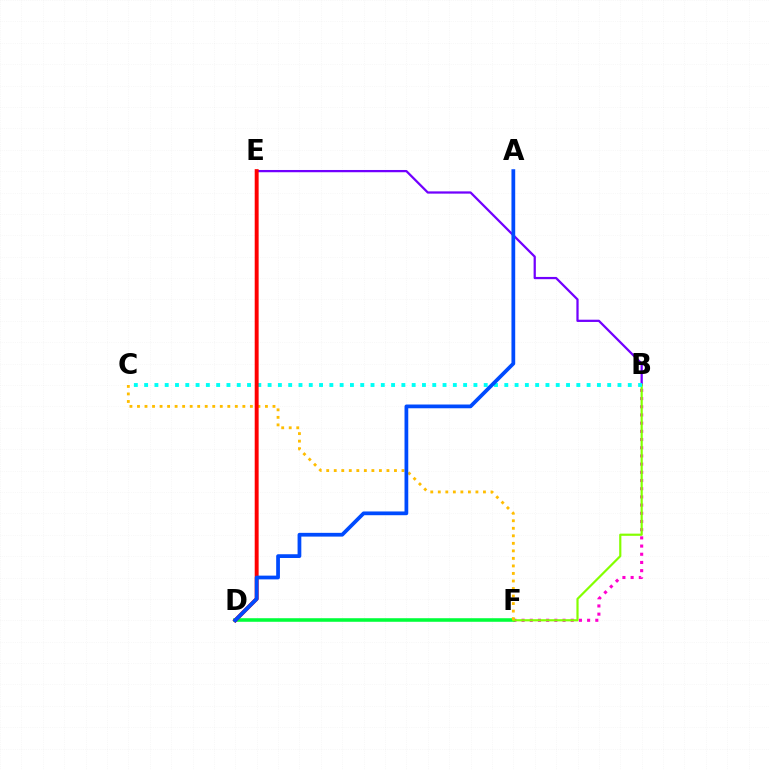{('B', 'F'): [{'color': '#ff00cf', 'line_style': 'dotted', 'thickness': 2.23}, {'color': '#84ff00', 'line_style': 'solid', 'thickness': 1.58}], ('B', 'E'): [{'color': '#7200ff', 'line_style': 'solid', 'thickness': 1.62}], ('D', 'F'): [{'color': '#00ff39', 'line_style': 'solid', 'thickness': 2.56}], ('C', 'F'): [{'color': '#ffbd00', 'line_style': 'dotted', 'thickness': 2.05}], ('B', 'C'): [{'color': '#00fff6', 'line_style': 'dotted', 'thickness': 2.8}], ('D', 'E'): [{'color': '#ff0000', 'line_style': 'solid', 'thickness': 2.83}], ('A', 'D'): [{'color': '#004bff', 'line_style': 'solid', 'thickness': 2.7}]}